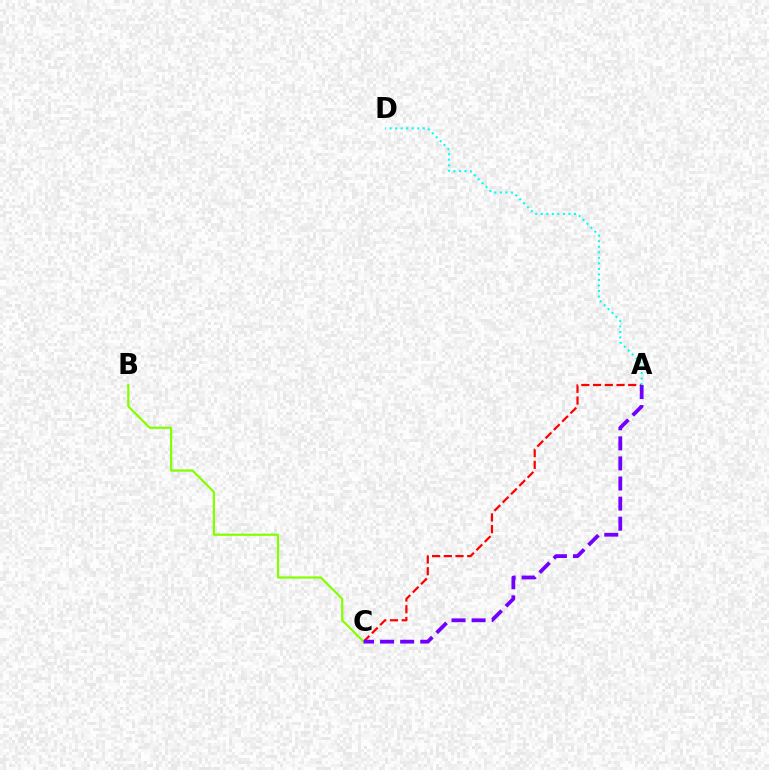{('A', 'C'): [{'color': '#ff0000', 'line_style': 'dashed', 'thickness': 1.59}, {'color': '#7200ff', 'line_style': 'dashed', 'thickness': 2.73}], ('B', 'C'): [{'color': '#84ff00', 'line_style': 'solid', 'thickness': 1.6}], ('A', 'D'): [{'color': '#00fff6', 'line_style': 'dotted', 'thickness': 1.5}]}